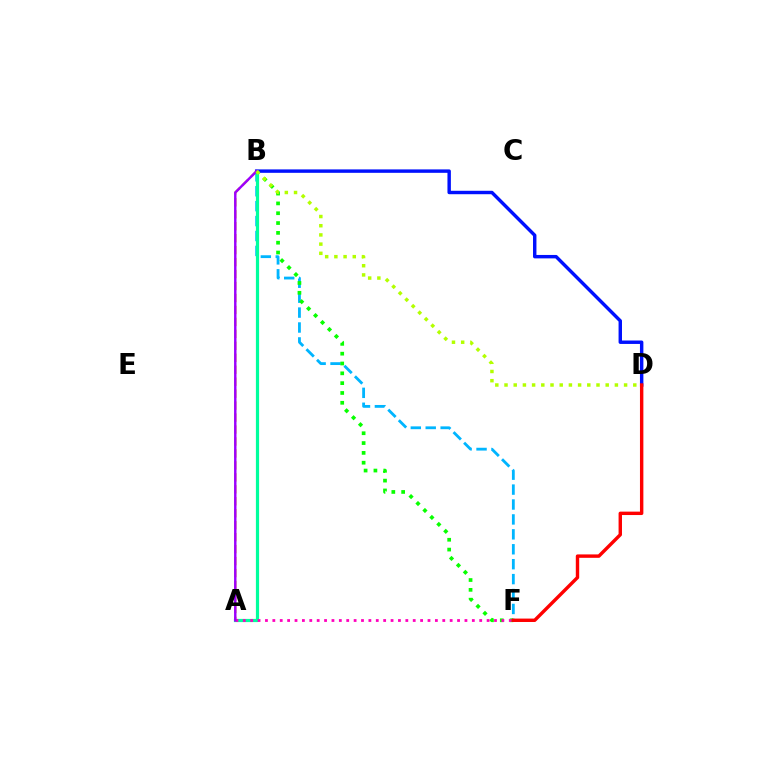{('B', 'F'): [{'color': '#00b5ff', 'line_style': 'dashed', 'thickness': 2.03}, {'color': '#08ff00', 'line_style': 'dotted', 'thickness': 2.67}], ('A', 'B'): [{'color': '#00ff9d', 'line_style': 'solid', 'thickness': 2.31}, {'color': '#ffa500', 'line_style': 'dashed', 'thickness': 1.62}, {'color': '#9b00ff', 'line_style': 'solid', 'thickness': 1.75}], ('B', 'D'): [{'color': '#0010ff', 'line_style': 'solid', 'thickness': 2.47}, {'color': '#b3ff00', 'line_style': 'dotted', 'thickness': 2.5}], ('A', 'F'): [{'color': '#ff00bd', 'line_style': 'dotted', 'thickness': 2.01}], ('D', 'F'): [{'color': '#ff0000', 'line_style': 'solid', 'thickness': 2.46}]}